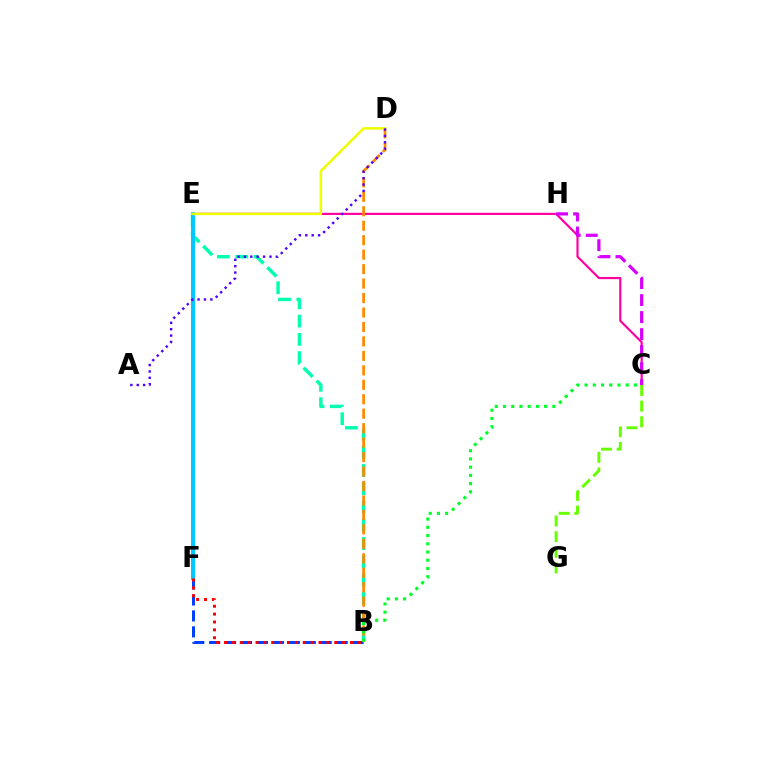{('B', 'F'): [{'color': '#003fff', 'line_style': 'dashed', 'thickness': 2.16}, {'color': '#ff0000', 'line_style': 'dotted', 'thickness': 2.14}], ('C', 'E'): [{'color': '#ff00a0', 'line_style': 'solid', 'thickness': 1.57}], ('B', 'E'): [{'color': '#00ffaf', 'line_style': 'dashed', 'thickness': 2.48}], ('E', 'F'): [{'color': '#00c7ff', 'line_style': 'solid', 'thickness': 2.86}], ('C', 'H'): [{'color': '#d600ff', 'line_style': 'dashed', 'thickness': 2.31}], ('B', 'D'): [{'color': '#ff8800', 'line_style': 'dashed', 'thickness': 1.96}], ('B', 'C'): [{'color': '#00ff27', 'line_style': 'dotted', 'thickness': 2.23}], ('C', 'G'): [{'color': '#66ff00', 'line_style': 'dashed', 'thickness': 2.13}], ('D', 'E'): [{'color': '#eeff00', 'line_style': 'solid', 'thickness': 1.81}], ('A', 'D'): [{'color': '#4f00ff', 'line_style': 'dotted', 'thickness': 1.73}]}